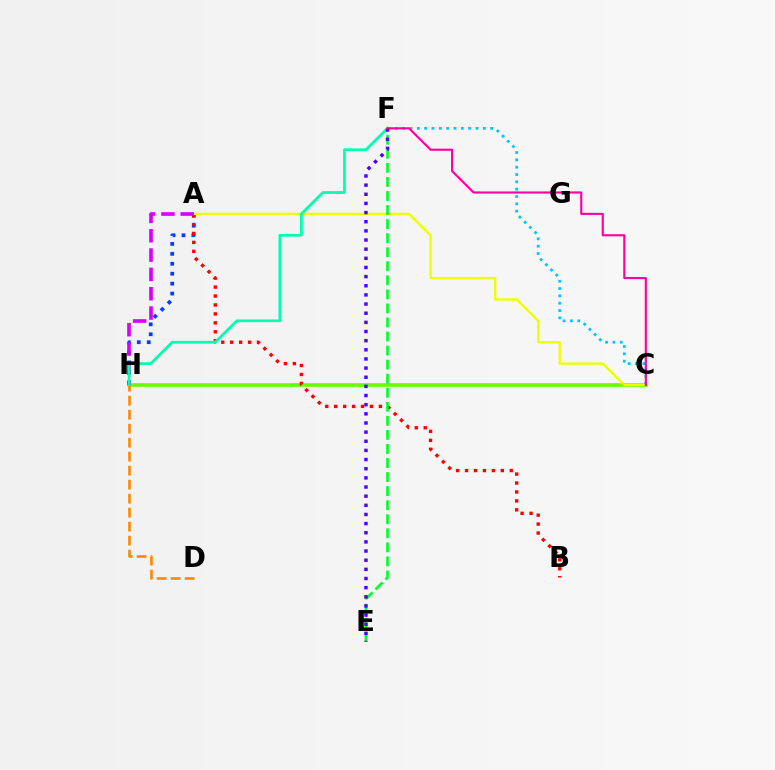{('C', 'F'): [{'color': '#00c7ff', 'line_style': 'dotted', 'thickness': 1.99}, {'color': '#ff00a0', 'line_style': 'solid', 'thickness': 1.53}], ('A', 'H'): [{'color': '#003fff', 'line_style': 'dotted', 'thickness': 2.7}, {'color': '#d600ff', 'line_style': 'dashed', 'thickness': 2.63}], ('C', 'H'): [{'color': '#66ff00', 'line_style': 'solid', 'thickness': 2.59}], ('A', 'B'): [{'color': '#ff0000', 'line_style': 'dotted', 'thickness': 2.43}], ('A', 'C'): [{'color': '#eeff00', 'line_style': 'solid', 'thickness': 1.67}], ('F', 'H'): [{'color': '#00ffaf', 'line_style': 'solid', 'thickness': 1.97}], ('E', 'F'): [{'color': '#00ff27', 'line_style': 'dashed', 'thickness': 1.91}, {'color': '#4f00ff', 'line_style': 'dotted', 'thickness': 2.49}], ('D', 'H'): [{'color': '#ff8800', 'line_style': 'dashed', 'thickness': 1.9}]}